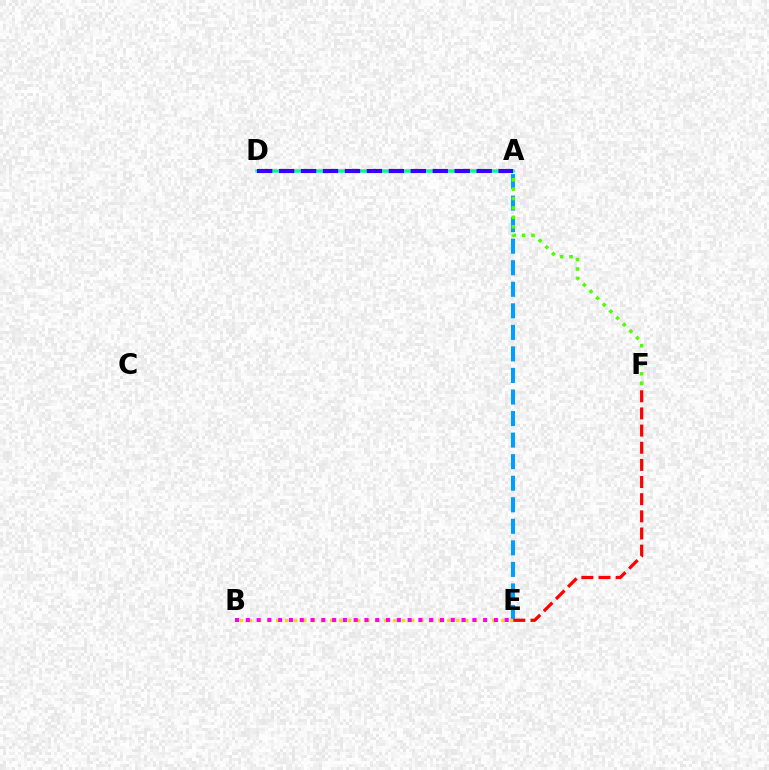{('A', 'D'): [{'color': '#00ff86', 'line_style': 'solid', 'thickness': 2.53}, {'color': '#3700ff', 'line_style': 'dashed', 'thickness': 2.98}], ('A', 'E'): [{'color': '#009eff', 'line_style': 'dashed', 'thickness': 2.93}], ('A', 'F'): [{'color': '#4fff00', 'line_style': 'dotted', 'thickness': 2.55}], ('B', 'E'): [{'color': '#ffd500', 'line_style': 'dotted', 'thickness': 2.45}, {'color': '#ff00ed', 'line_style': 'dotted', 'thickness': 2.93}], ('E', 'F'): [{'color': '#ff0000', 'line_style': 'dashed', 'thickness': 2.33}]}